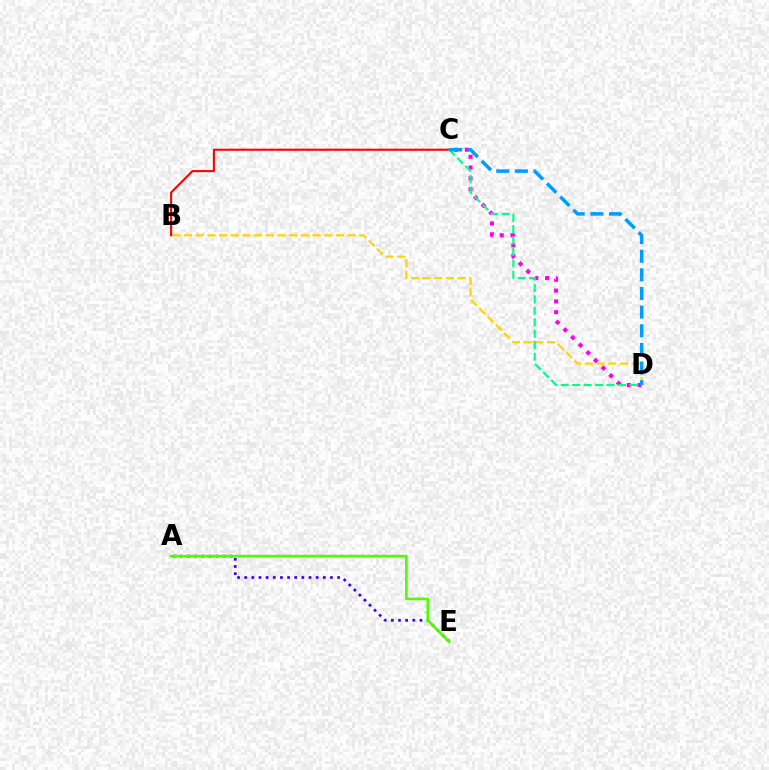{('B', 'D'): [{'color': '#ffd500', 'line_style': 'dashed', 'thickness': 1.59}], ('B', 'C'): [{'color': '#ff0000', 'line_style': 'solid', 'thickness': 1.5}], ('C', 'D'): [{'color': '#ff00ed', 'line_style': 'dotted', 'thickness': 2.93}, {'color': '#00ff86', 'line_style': 'dashed', 'thickness': 1.56}, {'color': '#009eff', 'line_style': 'dashed', 'thickness': 2.53}], ('A', 'E'): [{'color': '#3700ff', 'line_style': 'dotted', 'thickness': 1.94}, {'color': '#4fff00', 'line_style': 'solid', 'thickness': 1.91}]}